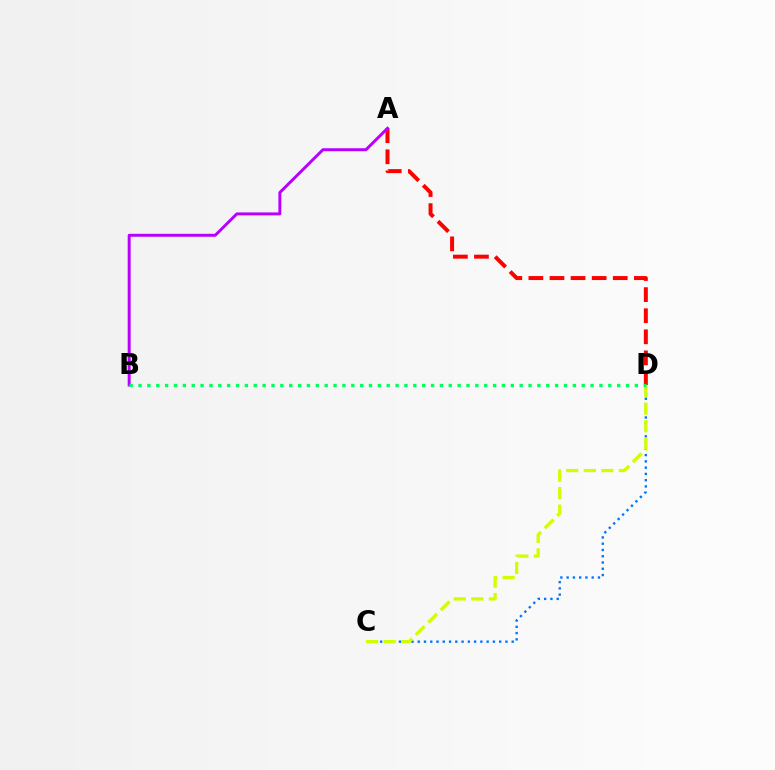{('A', 'D'): [{'color': '#ff0000', 'line_style': 'dashed', 'thickness': 2.86}], ('C', 'D'): [{'color': '#0074ff', 'line_style': 'dotted', 'thickness': 1.7}, {'color': '#d1ff00', 'line_style': 'dashed', 'thickness': 2.38}], ('A', 'B'): [{'color': '#b900ff', 'line_style': 'solid', 'thickness': 2.14}], ('B', 'D'): [{'color': '#00ff5c', 'line_style': 'dotted', 'thickness': 2.41}]}